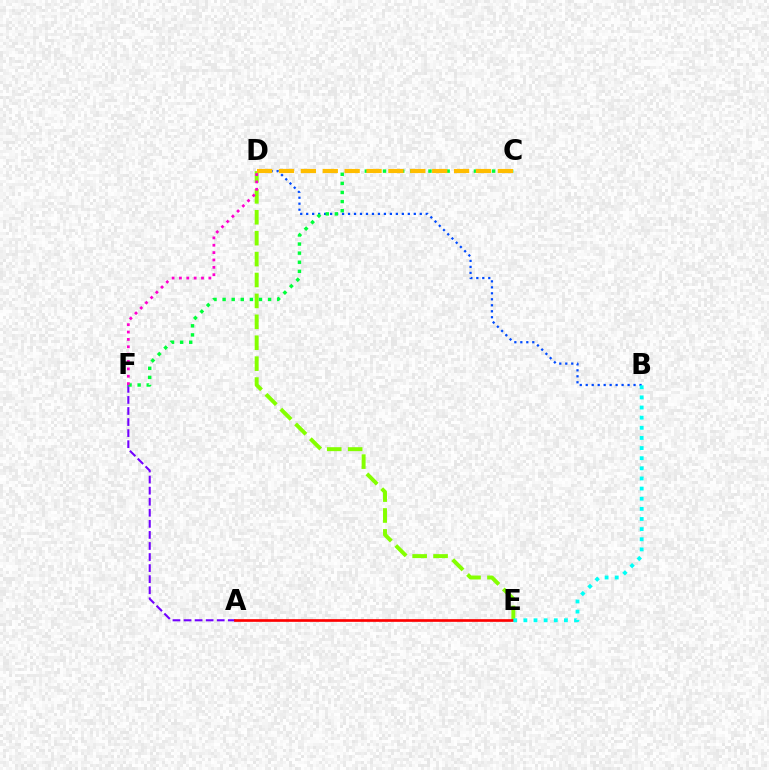{('B', 'D'): [{'color': '#004bff', 'line_style': 'dotted', 'thickness': 1.62}], ('D', 'E'): [{'color': '#84ff00', 'line_style': 'dashed', 'thickness': 2.84}], ('A', 'F'): [{'color': '#7200ff', 'line_style': 'dashed', 'thickness': 1.5}], ('C', 'F'): [{'color': '#00ff39', 'line_style': 'dotted', 'thickness': 2.47}], ('A', 'E'): [{'color': '#ff0000', 'line_style': 'solid', 'thickness': 1.93}], ('C', 'D'): [{'color': '#ffbd00', 'line_style': 'dashed', 'thickness': 2.97}], ('D', 'F'): [{'color': '#ff00cf', 'line_style': 'dotted', 'thickness': 2.0}], ('B', 'E'): [{'color': '#00fff6', 'line_style': 'dotted', 'thickness': 2.75}]}